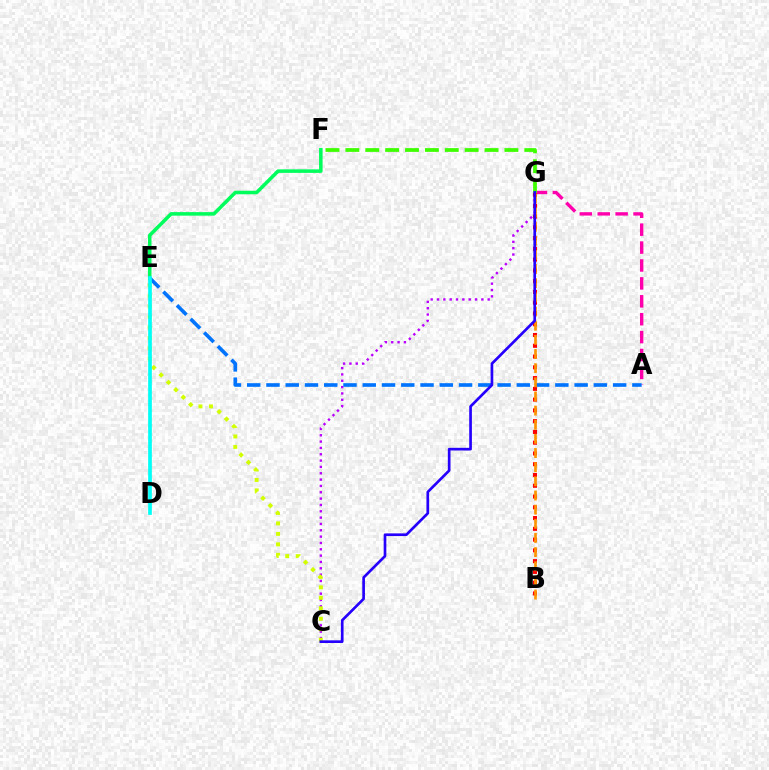{('E', 'F'): [{'color': '#00ff5c', 'line_style': 'solid', 'thickness': 2.55}], ('A', 'G'): [{'color': '#ff00ac', 'line_style': 'dashed', 'thickness': 2.43}], ('C', 'G'): [{'color': '#b900ff', 'line_style': 'dotted', 'thickness': 1.72}, {'color': '#2500ff', 'line_style': 'solid', 'thickness': 1.93}], ('A', 'E'): [{'color': '#0074ff', 'line_style': 'dashed', 'thickness': 2.62}], ('B', 'G'): [{'color': '#ff0000', 'line_style': 'dotted', 'thickness': 2.93}, {'color': '#ff9400', 'line_style': 'dashed', 'thickness': 1.92}], ('F', 'G'): [{'color': '#3dff00', 'line_style': 'dashed', 'thickness': 2.7}], ('C', 'E'): [{'color': '#d1ff00', 'line_style': 'dotted', 'thickness': 2.84}], ('D', 'E'): [{'color': '#00fff6', 'line_style': 'solid', 'thickness': 2.65}]}